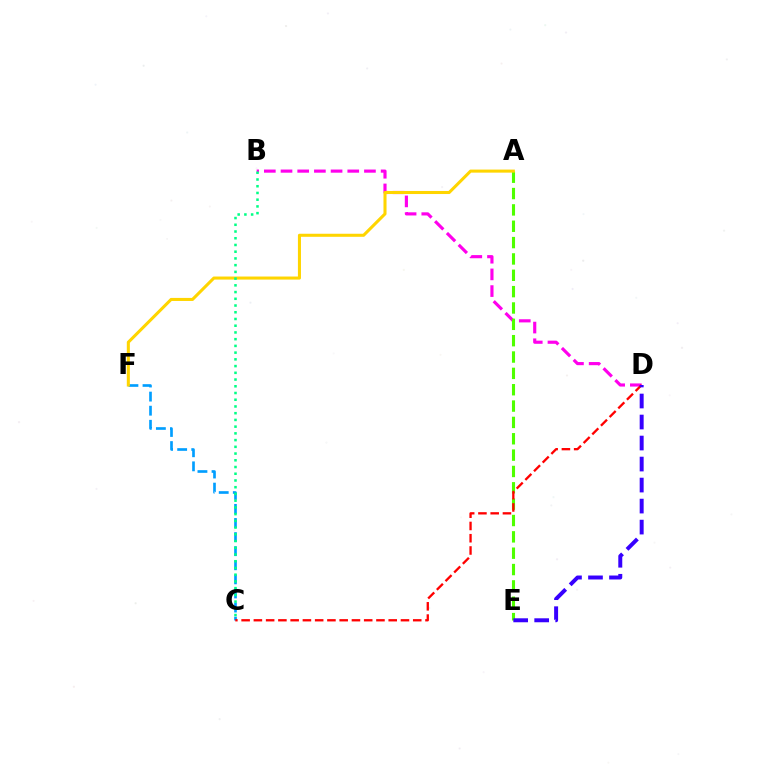{('B', 'D'): [{'color': '#ff00ed', 'line_style': 'dashed', 'thickness': 2.27}], ('C', 'F'): [{'color': '#009eff', 'line_style': 'dashed', 'thickness': 1.91}], ('A', 'E'): [{'color': '#4fff00', 'line_style': 'dashed', 'thickness': 2.22}], ('C', 'D'): [{'color': '#ff0000', 'line_style': 'dashed', 'thickness': 1.67}], ('A', 'F'): [{'color': '#ffd500', 'line_style': 'solid', 'thickness': 2.2}], ('B', 'C'): [{'color': '#00ff86', 'line_style': 'dotted', 'thickness': 1.83}], ('D', 'E'): [{'color': '#3700ff', 'line_style': 'dashed', 'thickness': 2.85}]}